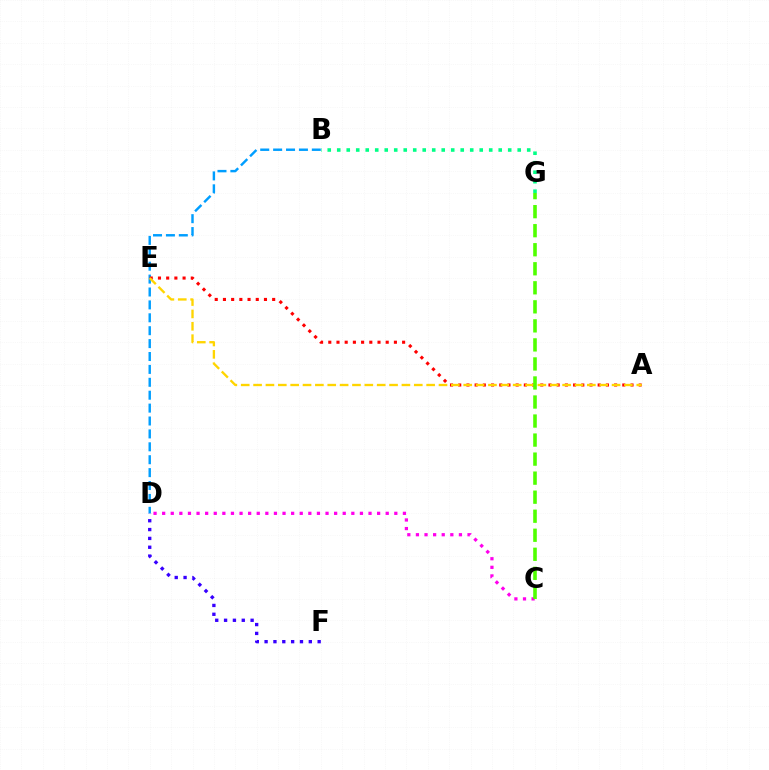{('D', 'F'): [{'color': '#3700ff', 'line_style': 'dotted', 'thickness': 2.4}], ('C', 'D'): [{'color': '#ff00ed', 'line_style': 'dotted', 'thickness': 2.34}], ('B', 'G'): [{'color': '#00ff86', 'line_style': 'dotted', 'thickness': 2.58}], ('B', 'D'): [{'color': '#009eff', 'line_style': 'dashed', 'thickness': 1.75}], ('A', 'E'): [{'color': '#ff0000', 'line_style': 'dotted', 'thickness': 2.23}, {'color': '#ffd500', 'line_style': 'dashed', 'thickness': 1.68}], ('C', 'G'): [{'color': '#4fff00', 'line_style': 'dashed', 'thickness': 2.59}]}